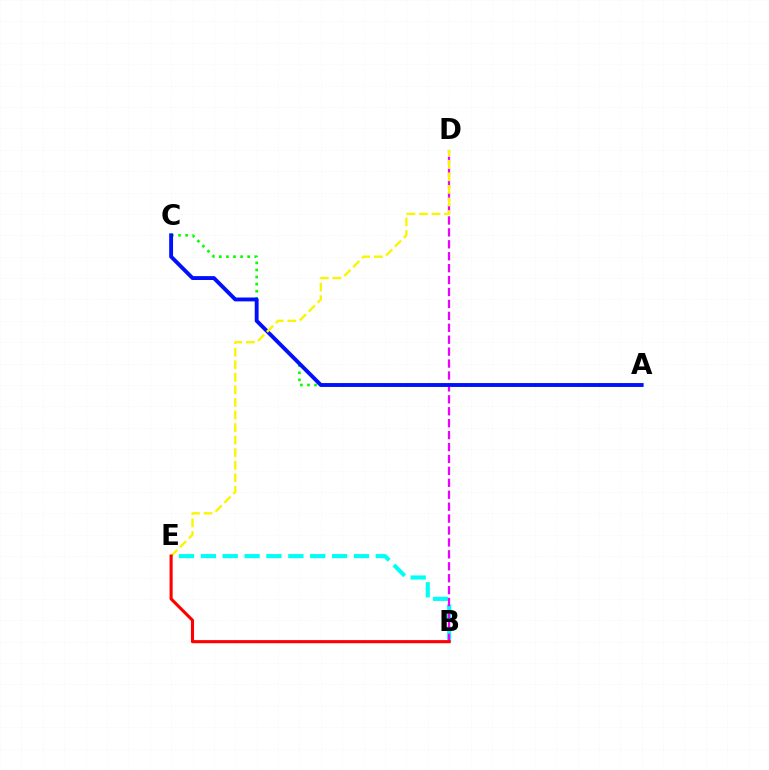{('A', 'C'): [{'color': '#08ff00', 'line_style': 'dotted', 'thickness': 1.93}, {'color': '#0010ff', 'line_style': 'solid', 'thickness': 2.79}], ('B', 'E'): [{'color': '#00fff6', 'line_style': 'dashed', 'thickness': 2.97}, {'color': '#ff0000', 'line_style': 'solid', 'thickness': 2.24}], ('B', 'D'): [{'color': '#ee00ff', 'line_style': 'dashed', 'thickness': 1.62}], ('D', 'E'): [{'color': '#fcf500', 'line_style': 'dashed', 'thickness': 1.71}]}